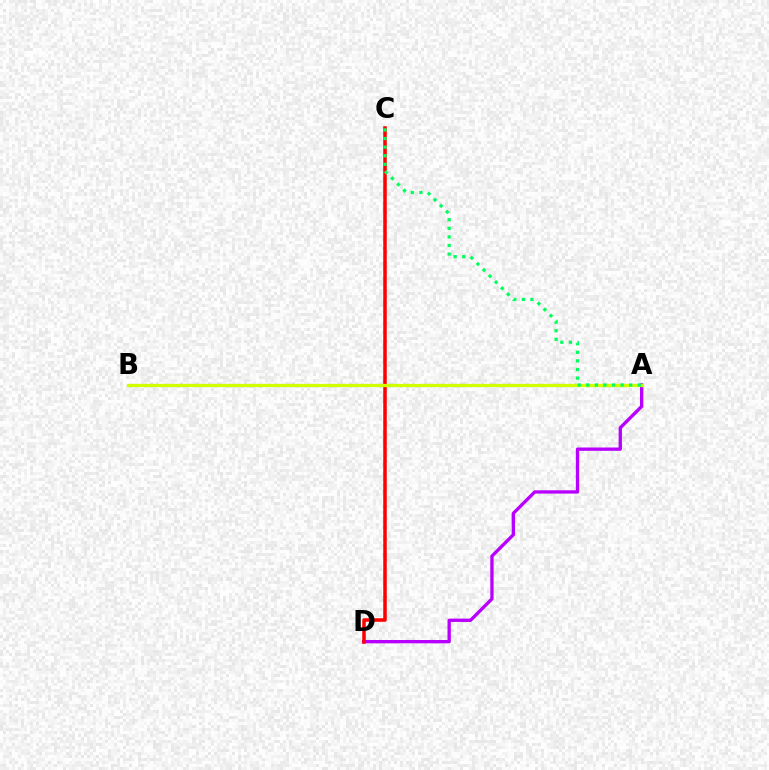{('A', 'D'): [{'color': '#b900ff', 'line_style': 'solid', 'thickness': 2.39}], ('A', 'B'): [{'color': '#0074ff', 'line_style': 'dashed', 'thickness': 2.22}, {'color': '#d1ff00', 'line_style': 'solid', 'thickness': 2.34}], ('C', 'D'): [{'color': '#ff0000', 'line_style': 'solid', 'thickness': 2.54}], ('A', 'C'): [{'color': '#00ff5c', 'line_style': 'dotted', 'thickness': 2.33}]}